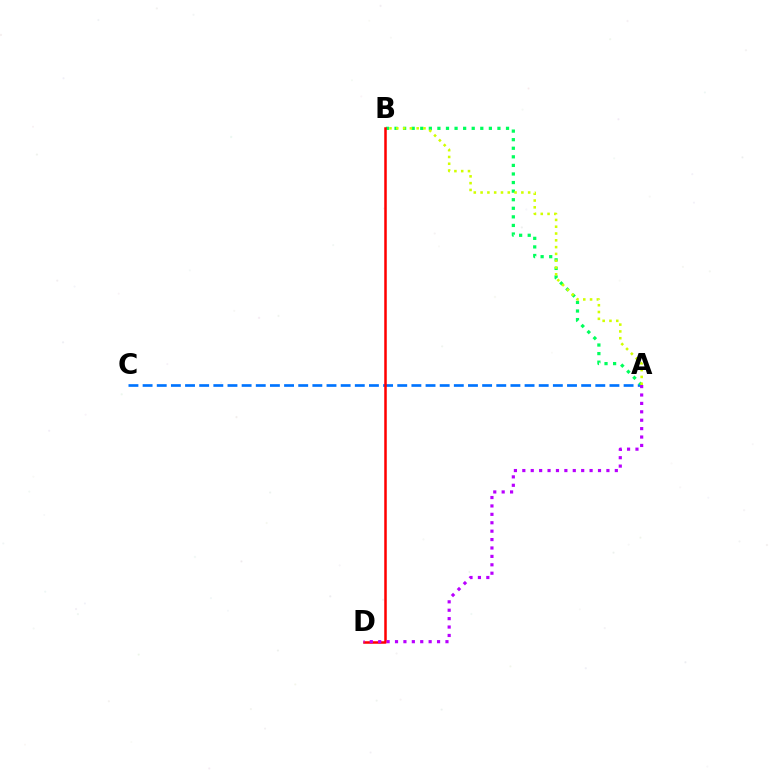{('A', 'C'): [{'color': '#0074ff', 'line_style': 'dashed', 'thickness': 1.92}], ('A', 'B'): [{'color': '#00ff5c', 'line_style': 'dotted', 'thickness': 2.33}, {'color': '#d1ff00', 'line_style': 'dotted', 'thickness': 1.85}], ('B', 'D'): [{'color': '#ff0000', 'line_style': 'solid', 'thickness': 1.82}], ('A', 'D'): [{'color': '#b900ff', 'line_style': 'dotted', 'thickness': 2.28}]}